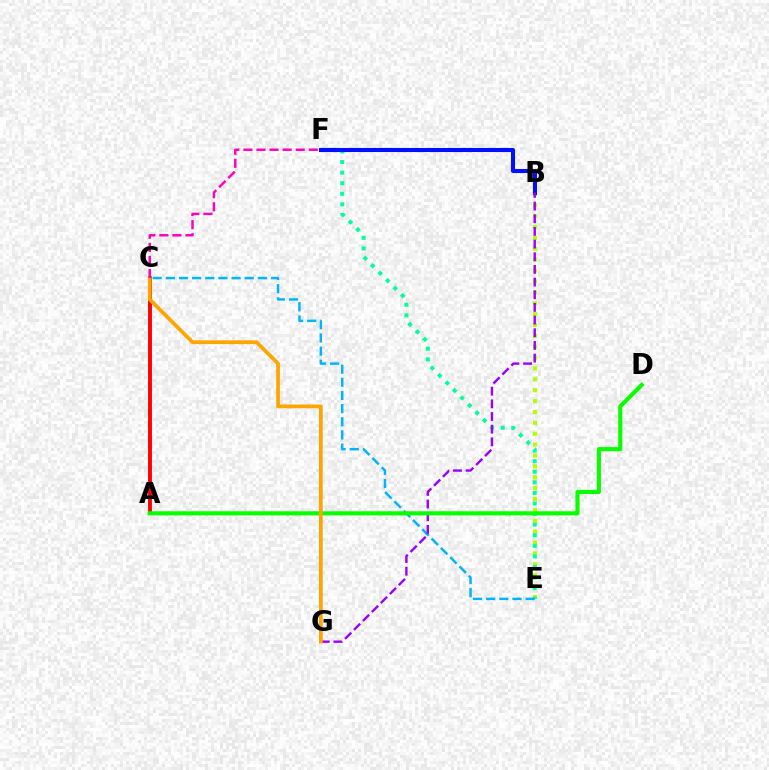{('B', 'E'): [{'color': '#b3ff00', 'line_style': 'dotted', 'thickness': 2.96}], ('A', 'C'): [{'color': '#ff0000', 'line_style': 'solid', 'thickness': 2.79}], ('E', 'F'): [{'color': '#00ff9d', 'line_style': 'dotted', 'thickness': 2.87}], ('B', 'F'): [{'color': '#0010ff', 'line_style': 'solid', 'thickness': 2.93}], ('C', 'E'): [{'color': '#00b5ff', 'line_style': 'dashed', 'thickness': 1.79}], ('B', 'G'): [{'color': '#9b00ff', 'line_style': 'dashed', 'thickness': 1.72}], ('A', 'D'): [{'color': '#08ff00', 'line_style': 'solid', 'thickness': 2.96}], ('C', 'G'): [{'color': '#ffa500', 'line_style': 'solid', 'thickness': 2.7}], ('C', 'F'): [{'color': '#ff00bd', 'line_style': 'dashed', 'thickness': 1.78}]}